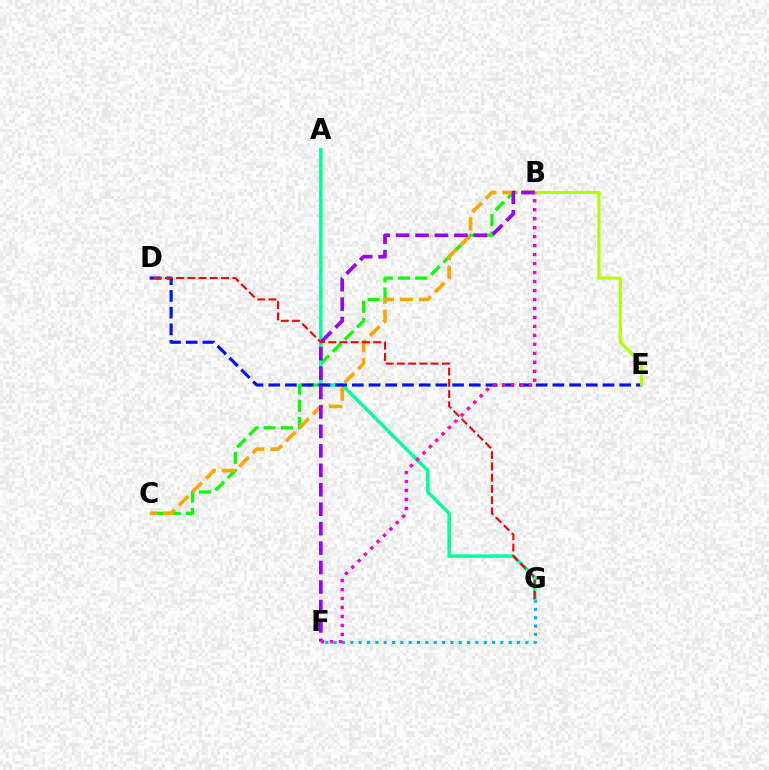{('B', 'C'): [{'color': '#08ff00', 'line_style': 'dashed', 'thickness': 2.35}, {'color': '#ffa500', 'line_style': 'dashed', 'thickness': 2.59}], ('F', 'G'): [{'color': '#00b5ff', 'line_style': 'dotted', 'thickness': 2.27}], ('A', 'G'): [{'color': '#00ff9d', 'line_style': 'solid', 'thickness': 2.47}], ('D', 'E'): [{'color': '#0010ff', 'line_style': 'dashed', 'thickness': 2.27}], ('B', 'E'): [{'color': '#b3ff00', 'line_style': 'solid', 'thickness': 2.27}], ('B', 'F'): [{'color': '#9b00ff', 'line_style': 'dashed', 'thickness': 2.64}, {'color': '#ff00bd', 'line_style': 'dotted', 'thickness': 2.44}], ('D', 'G'): [{'color': '#ff0000', 'line_style': 'dashed', 'thickness': 1.53}]}